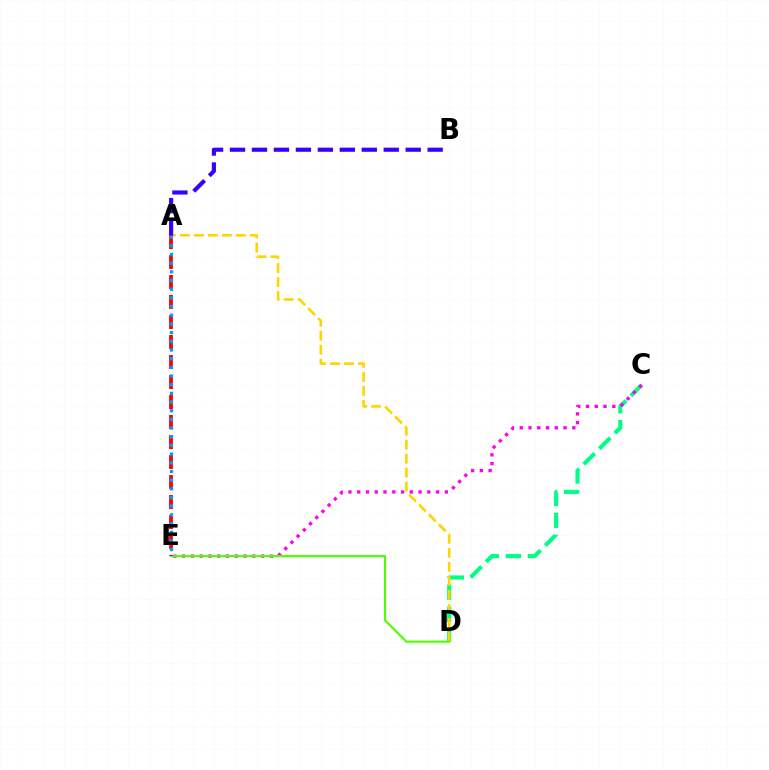{('C', 'D'): [{'color': '#00ff86', 'line_style': 'dashed', 'thickness': 2.98}], ('A', 'D'): [{'color': '#ffd500', 'line_style': 'dashed', 'thickness': 1.9}], ('C', 'E'): [{'color': '#ff00ed', 'line_style': 'dotted', 'thickness': 2.38}], ('D', 'E'): [{'color': '#4fff00', 'line_style': 'solid', 'thickness': 1.55}], ('A', 'E'): [{'color': '#ff0000', 'line_style': 'dashed', 'thickness': 2.72}, {'color': '#009eff', 'line_style': 'dotted', 'thickness': 2.36}], ('A', 'B'): [{'color': '#3700ff', 'line_style': 'dashed', 'thickness': 2.98}]}